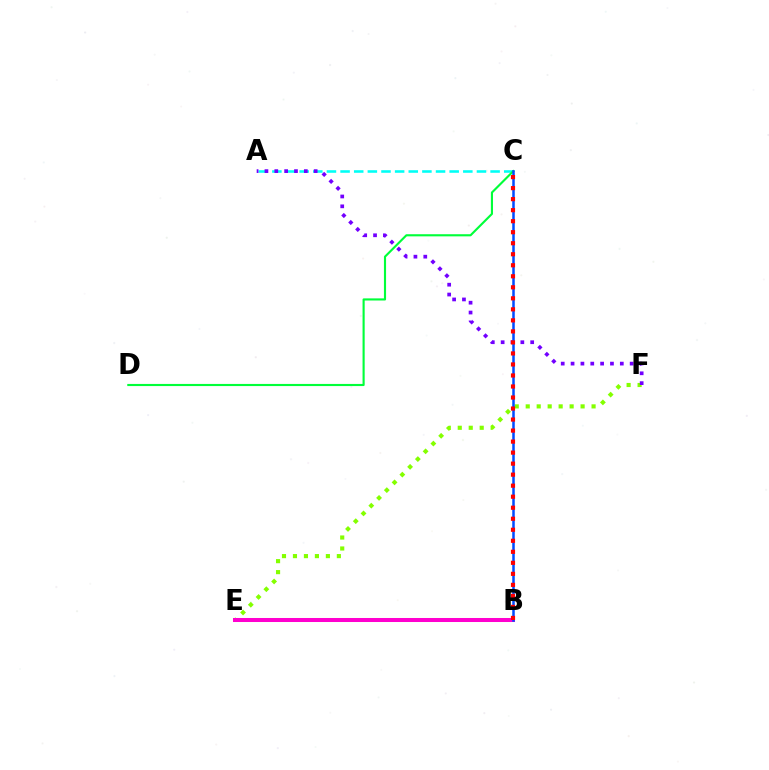{('B', 'E'): [{'color': '#ffbd00', 'line_style': 'solid', 'thickness': 2.84}, {'color': '#ff00cf', 'line_style': 'solid', 'thickness': 2.9}], ('A', 'C'): [{'color': '#00fff6', 'line_style': 'dashed', 'thickness': 1.85}], ('E', 'F'): [{'color': '#84ff00', 'line_style': 'dotted', 'thickness': 2.98}], ('C', 'D'): [{'color': '#00ff39', 'line_style': 'solid', 'thickness': 1.53}], ('A', 'F'): [{'color': '#7200ff', 'line_style': 'dotted', 'thickness': 2.68}], ('B', 'C'): [{'color': '#004bff', 'line_style': 'solid', 'thickness': 1.81}, {'color': '#ff0000', 'line_style': 'dotted', 'thickness': 2.99}]}